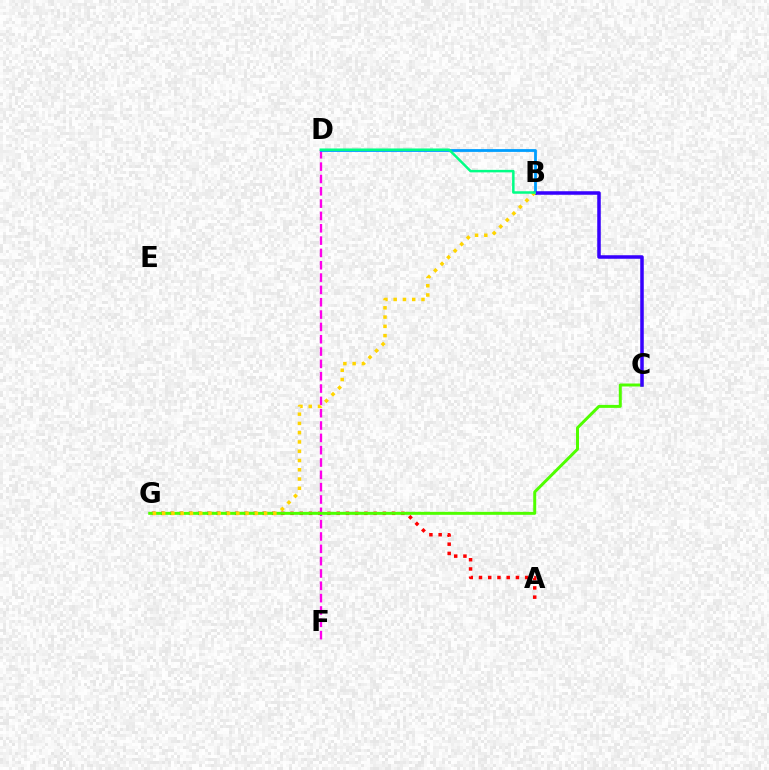{('A', 'G'): [{'color': '#ff0000', 'line_style': 'dotted', 'thickness': 2.51}], ('D', 'F'): [{'color': '#ff00ed', 'line_style': 'dashed', 'thickness': 1.67}], ('C', 'G'): [{'color': '#4fff00', 'line_style': 'solid', 'thickness': 2.14}], ('B', 'D'): [{'color': '#009eff', 'line_style': 'solid', 'thickness': 2.01}, {'color': '#00ff86', 'line_style': 'solid', 'thickness': 1.8}], ('B', 'C'): [{'color': '#3700ff', 'line_style': 'solid', 'thickness': 2.54}], ('B', 'G'): [{'color': '#ffd500', 'line_style': 'dotted', 'thickness': 2.52}]}